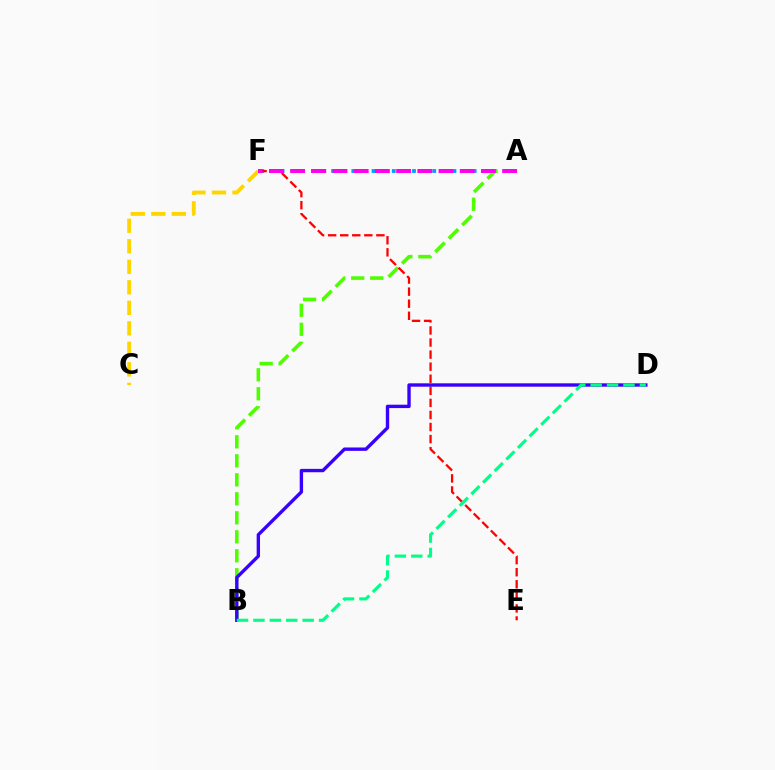{('A', 'F'): [{'color': '#009eff', 'line_style': 'dotted', 'thickness': 2.75}, {'color': '#ff00ed', 'line_style': 'dashed', 'thickness': 2.88}], ('A', 'B'): [{'color': '#4fff00', 'line_style': 'dashed', 'thickness': 2.58}], ('C', 'F'): [{'color': '#ffd500', 'line_style': 'dashed', 'thickness': 2.79}], ('E', 'F'): [{'color': '#ff0000', 'line_style': 'dashed', 'thickness': 1.64}], ('B', 'D'): [{'color': '#3700ff', 'line_style': 'solid', 'thickness': 2.43}, {'color': '#00ff86', 'line_style': 'dashed', 'thickness': 2.23}]}